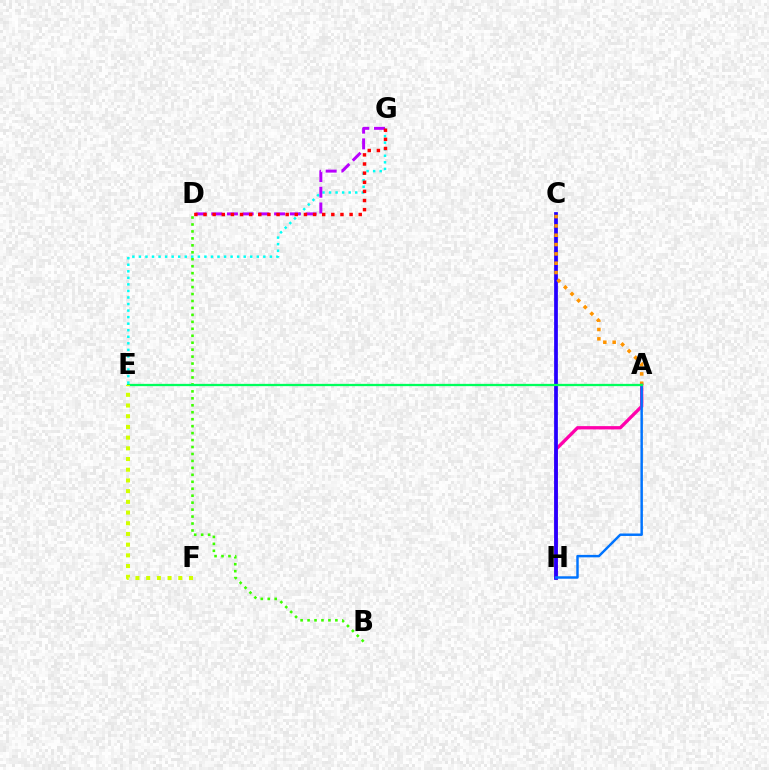{('E', 'G'): [{'color': '#00fff6', 'line_style': 'dotted', 'thickness': 1.78}], ('A', 'H'): [{'color': '#ff00ac', 'line_style': 'solid', 'thickness': 2.38}, {'color': '#0074ff', 'line_style': 'solid', 'thickness': 1.77}], ('D', 'G'): [{'color': '#b900ff', 'line_style': 'dashed', 'thickness': 2.14}, {'color': '#ff0000', 'line_style': 'dotted', 'thickness': 2.48}], ('B', 'D'): [{'color': '#3dff00', 'line_style': 'dotted', 'thickness': 1.89}], ('C', 'H'): [{'color': '#2500ff', 'line_style': 'solid', 'thickness': 2.69}], ('A', 'C'): [{'color': '#ff9400', 'line_style': 'dotted', 'thickness': 2.54}], ('A', 'E'): [{'color': '#00ff5c', 'line_style': 'solid', 'thickness': 1.64}], ('E', 'F'): [{'color': '#d1ff00', 'line_style': 'dotted', 'thickness': 2.91}]}